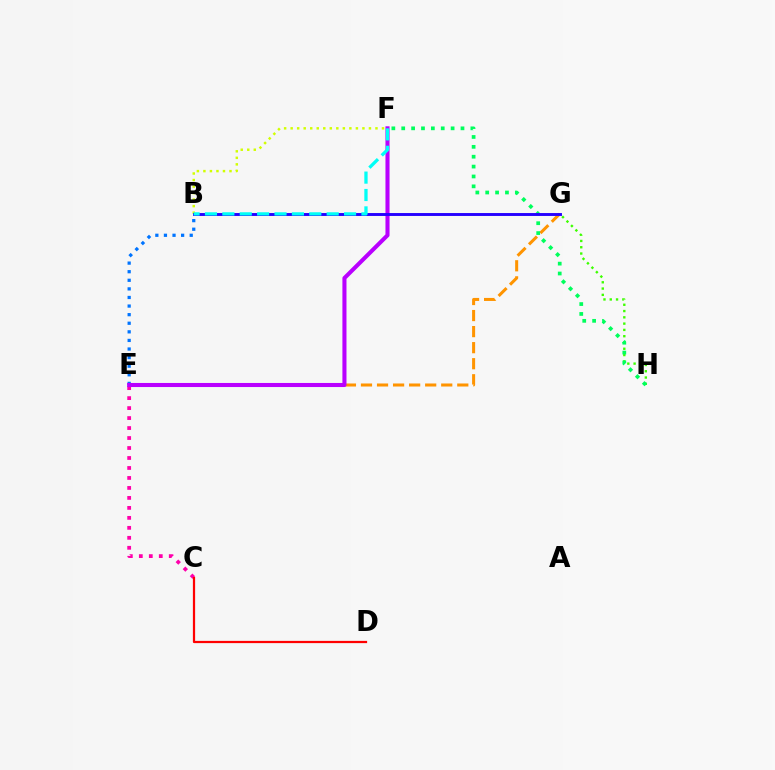{('G', 'H'): [{'color': '#3dff00', 'line_style': 'dotted', 'thickness': 1.71}], ('C', 'E'): [{'color': '#ff00ac', 'line_style': 'dotted', 'thickness': 2.71}], ('B', 'E'): [{'color': '#0074ff', 'line_style': 'dotted', 'thickness': 2.33}], ('B', 'F'): [{'color': '#d1ff00', 'line_style': 'dotted', 'thickness': 1.77}, {'color': '#00fff6', 'line_style': 'dashed', 'thickness': 2.36}], ('E', 'G'): [{'color': '#ff9400', 'line_style': 'dashed', 'thickness': 2.18}], ('F', 'H'): [{'color': '#00ff5c', 'line_style': 'dotted', 'thickness': 2.68}], ('E', 'F'): [{'color': '#b900ff', 'line_style': 'solid', 'thickness': 2.93}], ('C', 'D'): [{'color': '#ff0000', 'line_style': 'solid', 'thickness': 1.61}], ('B', 'G'): [{'color': '#2500ff', 'line_style': 'solid', 'thickness': 2.09}]}